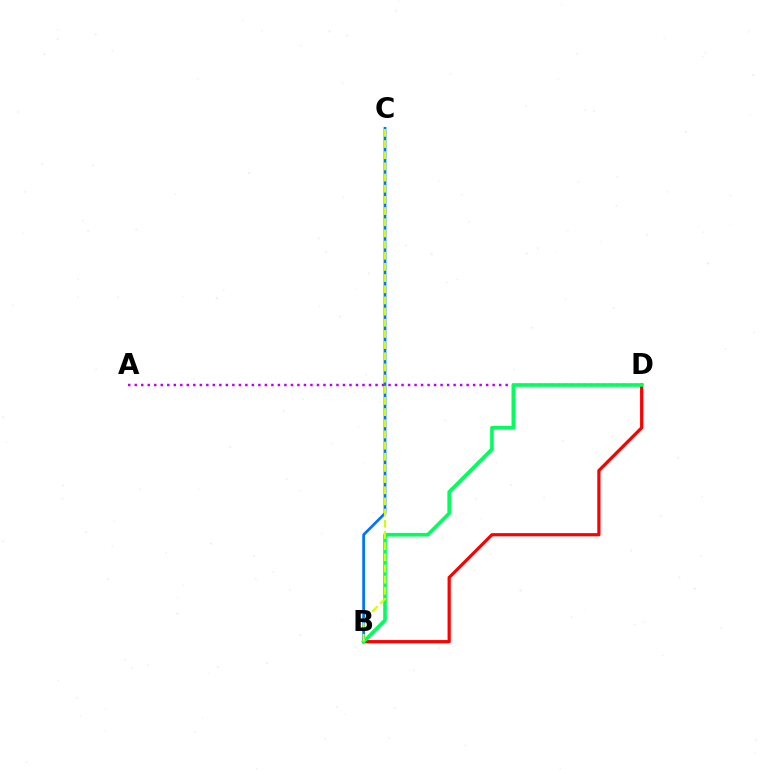{('A', 'D'): [{'color': '#b900ff', 'line_style': 'dotted', 'thickness': 1.77}], ('B', 'D'): [{'color': '#ff0000', 'line_style': 'solid', 'thickness': 2.31}, {'color': '#00ff5c', 'line_style': 'solid', 'thickness': 2.59}], ('B', 'C'): [{'color': '#0074ff', 'line_style': 'solid', 'thickness': 1.97}, {'color': '#d1ff00', 'line_style': 'dashed', 'thickness': 1.52}]}